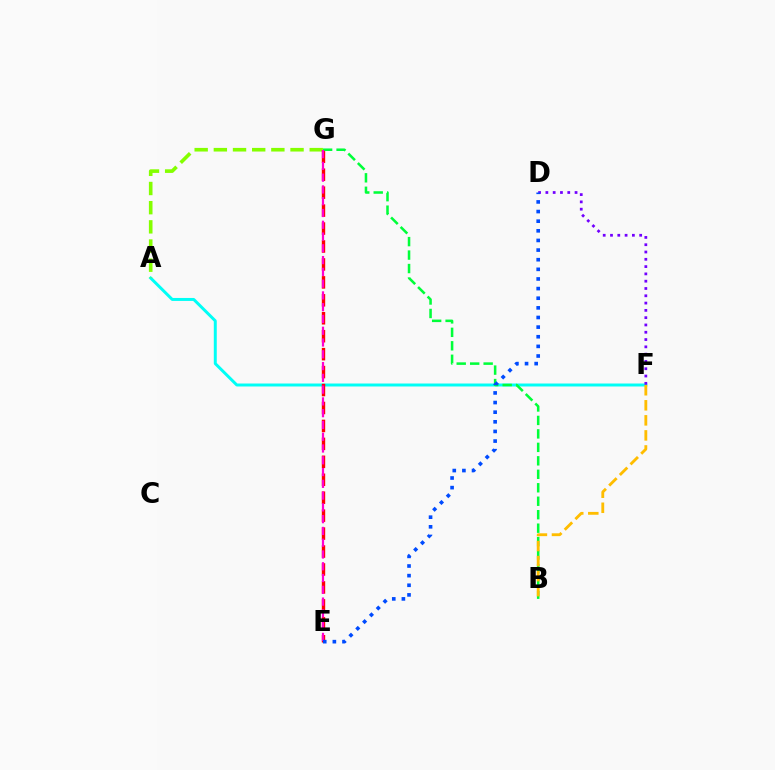{('A', 'F'): [{'color': '#00fff6', 'line_style': 'solid', 'thickness': 2.14}], ('A', 'G'): [{'color': '#84ff00', 'line_style': 'dashed', 'thickness': 2.6}], ('E', 'G'): [{'color': '#ff0000', 'line_style': 'dashed', 'thickness': 2.44}, {'color': '#ff00cf', 'line_style': 'dashed', 'thickness': 1.6}], ('B', 'G'): [{'color': '#00ff39', 'line_style': 'dashed', 'thickness': 1.83}], ('B', 'F'): [{'color': '#ffbd00', 'line_style': 'dashed', 'thickness': 2.04}], ('D', 'F'): [{'color': '#7200ff', 'line_style': 'dotted', 'thickness': 1.98}], ('D', 'E'): [{'color': '#004bff', 'line_style': 'dotted', 'thickness': 2.62}]}